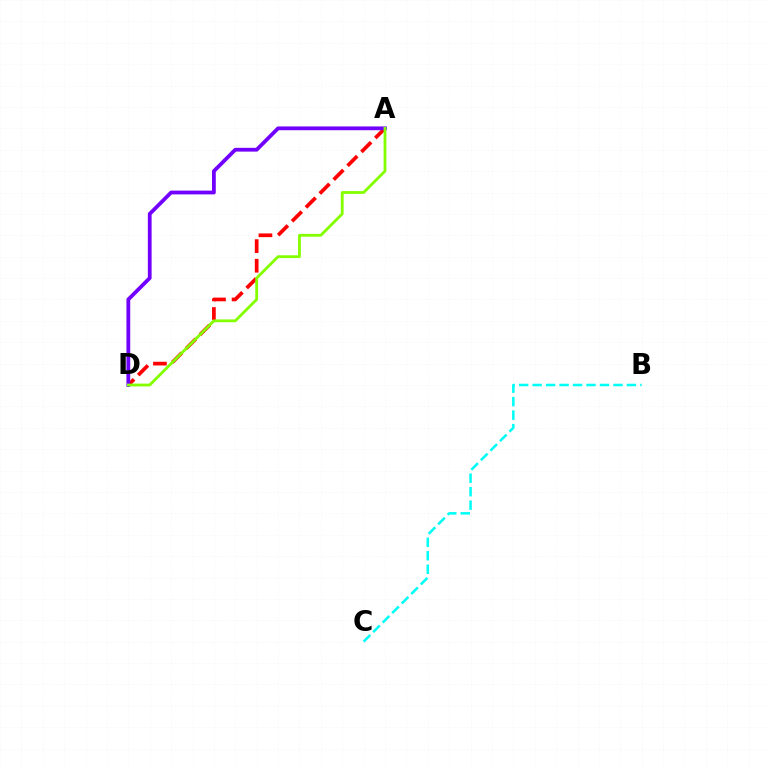{('A', 'D'): [{'color': '#ff0000', 'line_style': 'dashed', 'thickness': 2.67}, {'color': '#7200ff', 'line_style': 'solid', 'thickness': 2.72}, {'color': '#84ff00', 'line_style': 'solid', 'thickness': 2.03}], ('B', 'C'): [{'color': '#00fff6', 'line_style': 'dashed', 'thickness': 1.83}]}